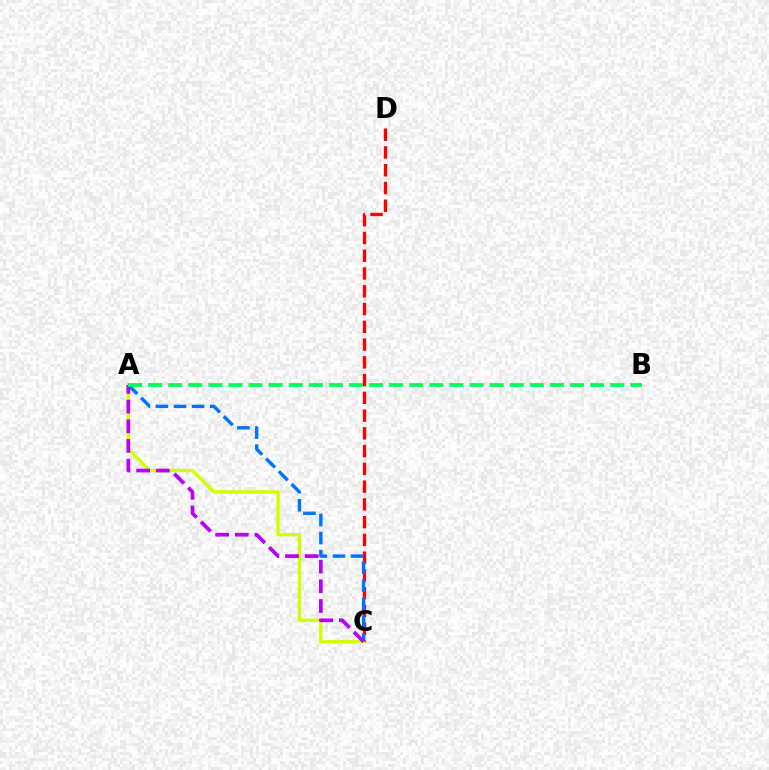{('C', 'D'): [{'color': '#ff0000', 'line_style': 'dashed', 'thickness': 2.41}], ('A', 'C'): [{'color': '#d1ff00', 'line_style': 'solid', 'thickness': 2.46}, {'color': '#0074ff', 'line_style': 'dashed', 'thickness': 2.46}, {'color': '#b900ff', 'line_style': 'dashed', 'thickness': 2.67}], ('A', 'B'): [{'color': '#00ff5c', 'line_style': 'dashed', 'thickness': 2.73}]}